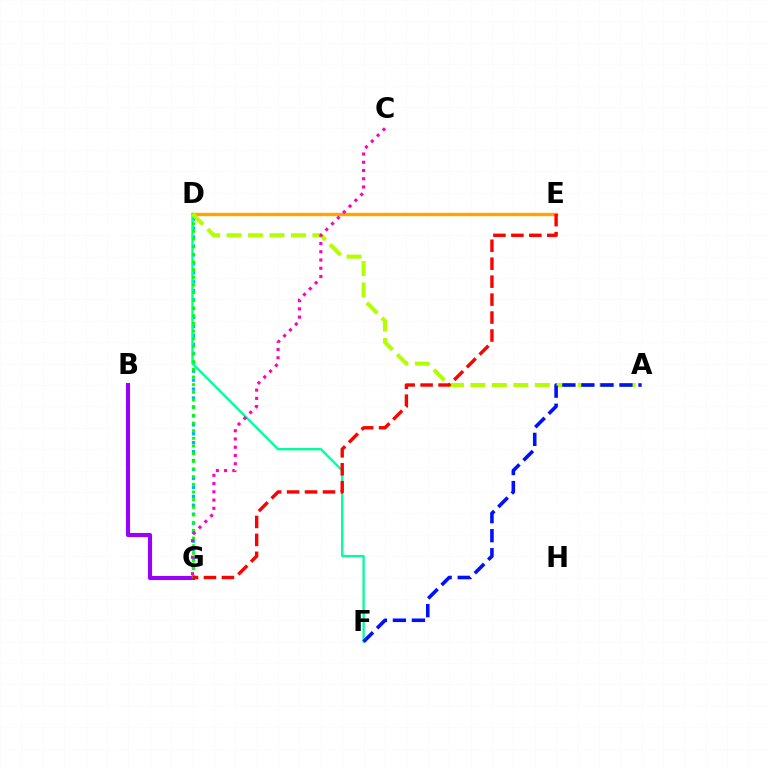{('B', 'G'): [{'color': '#9b00ff', 'line_style': 'solid', 'thickness': 2.95}], ('D', 'G'): [{'color': '#00b5ff', 'line_style': 'dotted', 'thickness': 2.43}, {'color': '#08ff00', 'line_style': 'dotted', 'thickness': 2.08}], ('D', 'E'): [{'color': '#ffa500', 'line_style': 'solid', 'thickness': 2.46}], ('D', 'F'): [{'color': '#00ff9d', 'line_style': 'solid', 'thickness': 1.69}], ('A', 'D'): [{'color': '#b3ff00', 'line_style': 'dashed', 'thickness': 2.92}], ('A', 'F'): [{'color': '#0010ff', 'line_style': 'dashed', 'thickness': 2.58}], ('E', 'G'): [{'color': '#ff0000', 'line_style': 'dashed', 'thickness': 2.44}], ('C', 'G'): [{'color': '#ff00bd', 'line_style': 'dotted', 'thickness': 2.24}]}